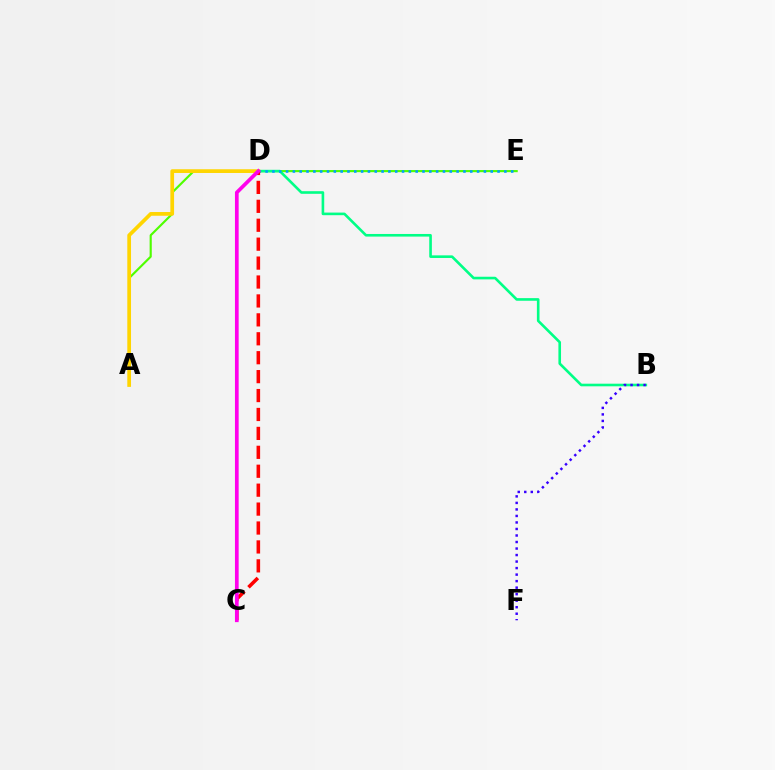{('A', 'E'): [{'color': '#4fff00', 'line_style': 'solid', 'thickness': 1.54}], ('B', 'D'): [{'color': '#00ff86', 'line_style': 'solid', 'thickness': 1.89}], ('D', 'E'): [{'color': '#009eff', 'line_style': 'dotted', 'thickness': 1.85}], ('A', 'D'): [{'color': '#ffd500', 'line_style': 'solid', 'thickness': 2.68}], ('C', 'D'): [{'color': '#ff0000', 'line_style': 'dashed', 'thickness': 2.57}, {'color': '#ff00ed', 'line_style': 'solid', 'thickness': 2.67}], ('B', 'F'): [{'color': '#3700ff', 'line_style': 'dotted', 'thickness': 1.77}]}